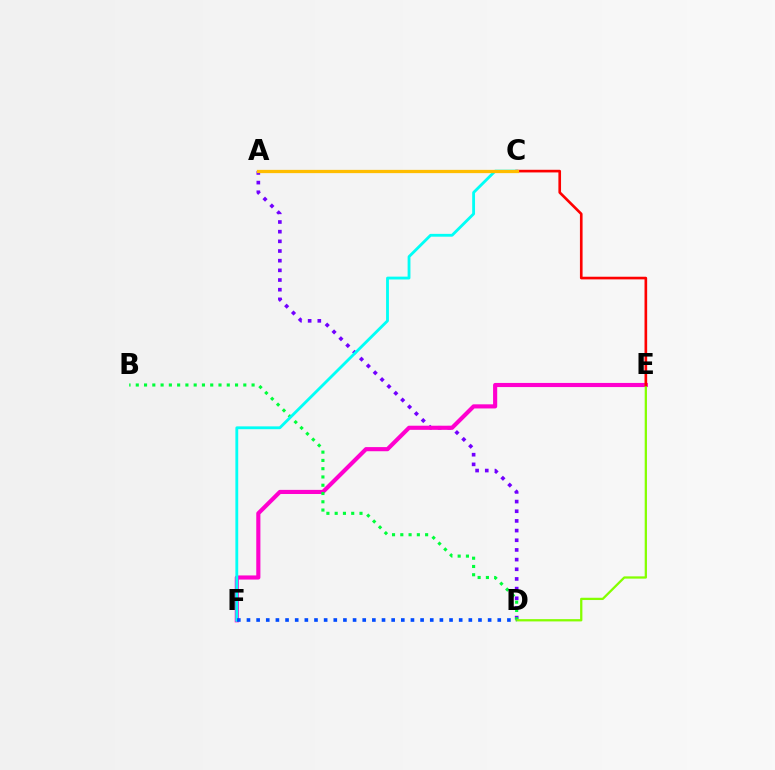{('A', 'D'): [{'color': '#7200ff', 'line_style': 'dotted', 'thickness': 2.63}], ('E', 'F'): [{'color': '#ff00cf', 'line_style': 'solid', 'thickness': 2.97}], ('B', 'D'): [{'color': '#00ff39', 'line_style': 'dotted', 'thickness': 2.25}], ('D', 'E'): [{'color': '#84ff00', 'line_style': 'solid', 'thickness': 1.64}], ('C', 'F'): [{'color': '#00fff6', 'line_style': 'solid', 'thickness': 2.04}], ('C', 'E'): [{'color': '#ff0000', 'line_style': 'solid', 'thickness': 1.9}], ('A', 'C'): [{'color': '#ffbd00', 'line_style': 'solid', 'thickness': 2.35}], ('D', 'F'): [{'color': '#004bff', 'line_style': 'dotted', 'thickness': 2.62}]}